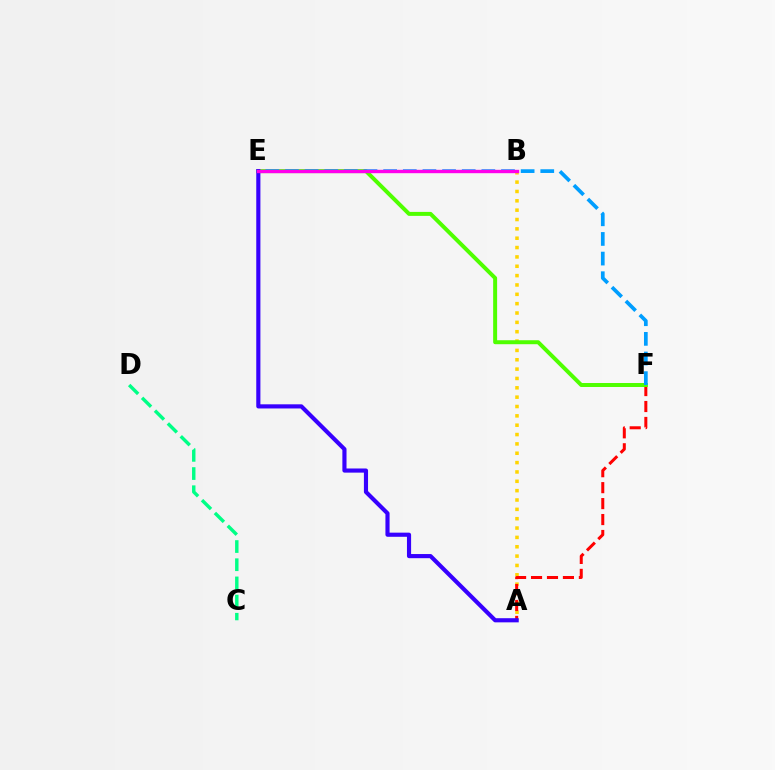{('C', 'D'): [{'color': '#00ff86', 'line_style': 'dashed', 'thickness': 2.47}], ('A', 'B'): [{'color': '#ffd500', 'line_style': 'dotted', 'thickness': 2.54}], ('A', 'F'): [{'color': '#ff0000', 'line_style': 'dashed', 'thickness': 2.17}], ('E', 'F'): [{'color': '#4fff00', 'line_style': 'solid', 'thickness': 2.86}, {'color': '#009eff', 'line_style': 'dashed', 'thickness': 2.67}], ('A', 'E'): [{'color': '#3700ff', 'line_style': 'solid', 'thickness': 2.98}], ('B', 'E'): [{'color': '#ff00ed', 'line_style': 'solid', 'thickness': 2.43}]}